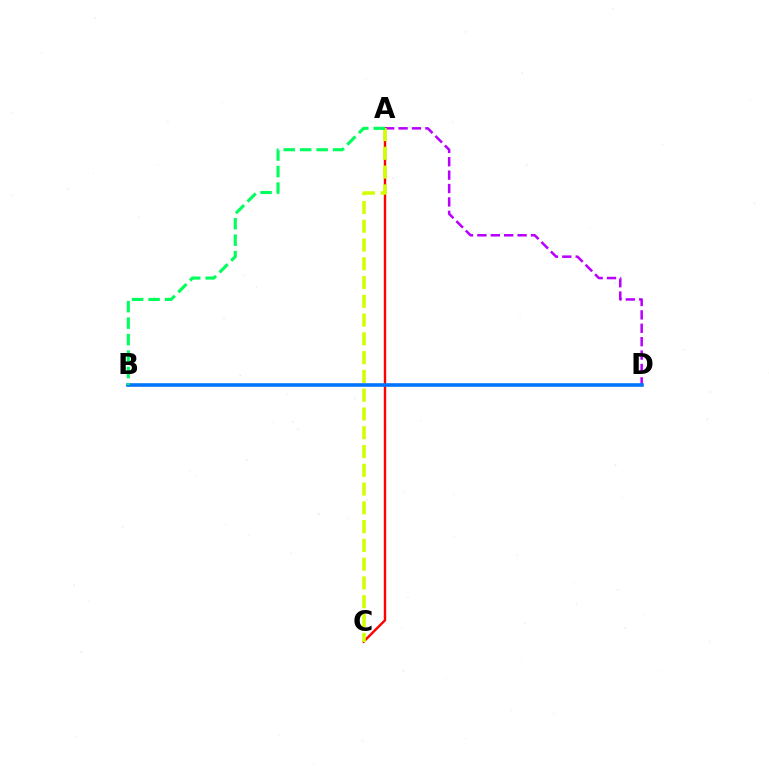{('A', 'D'): [{'color': '#b900ff', 'line_style': 'dashed', 'thickness': 1.82}], ('A', 'C'): [{'color': '#ff0000', 'line_style': 'solid', 'thickness': 1.73}, {'color': '#d1ff00', 'line_style': 'dashed', 'thickness': 2.55}], ('B', 'D'): [{'color': '#0074ff', 'line_style': 'solid', 'thickness': 2.58}], ('A', 'B'): [{'color': '#00ff5c', 'line_style': 'dashed', 'thickness': 2.24}]}